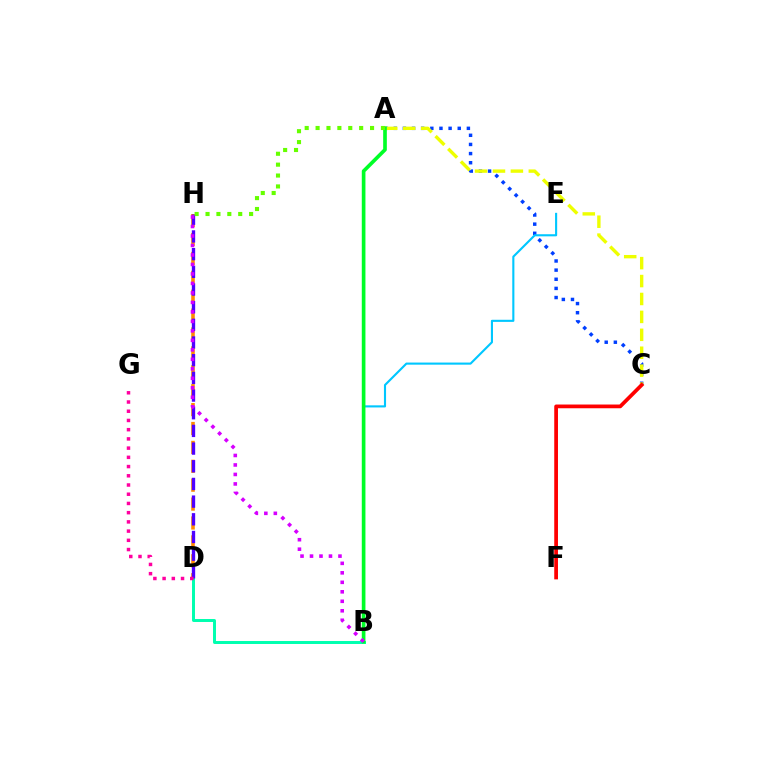{('D', 'H'): [{'color': '#ff8800', 'line_style': 'dashed', 'thickness': 2.57}, {'color': '#4f00ff', 'line_style': 'dashed', 'thickness': 2.4}], ('A', 'C'): [{'color': '#003fff', 'line_style': 'dotted', 'thickness': 2.48}, {'color': '#eeff00', 'line_style': 'dashed', 'thickness': 2.43}], ('B', 'D'): [{'color': '#00ffaf', 'line_style': 'solid', 'thickness': 2.14}], ('B', 'E'): [{'color': '#00c7ff', 'line_style': 'solid', 'thickness': 1.52}], ('C', 'F'): [{'color': '#ff0000', 'line_style': 'solid', 'thickness': 2.69}], ('A', 'B'): [{'color': '#00ff27', 'line_style': 'solid', 'thickness': 2.63}], ('D', 'G'): [{'color': '#ff00a0', 'line_style': 'dotted', 'thickness': 2.51}], ('A', 'H'): [{'color': '#66ff00', 'line_style': 'dotted', 'thickness': 2.96}], ('B', 'H'): [{'color': '#d600ff', 'line_style': 'dotted', 'thickness': 2.58}]}